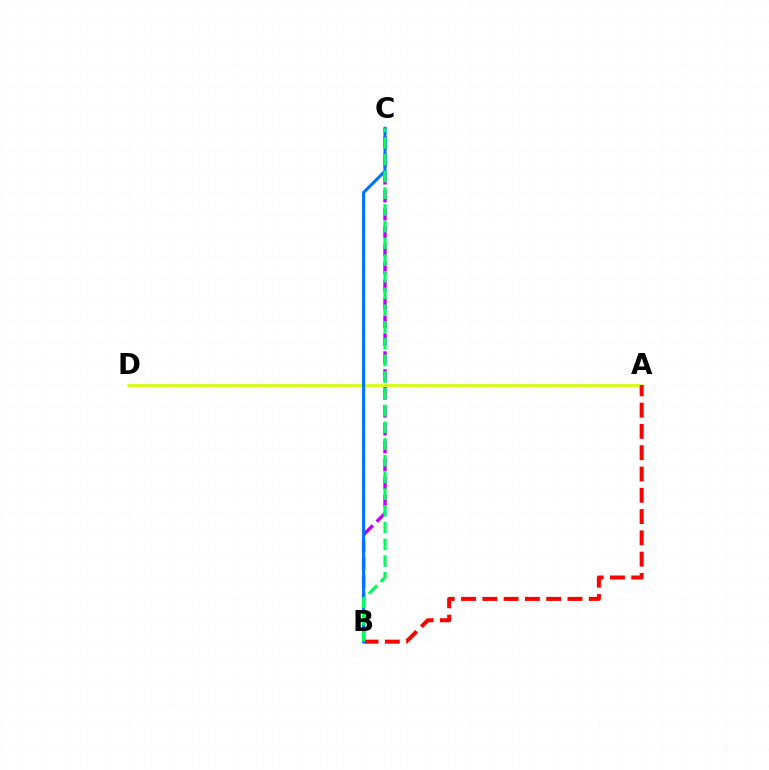{('B', 'C'): [{'color': '#b900ff', 'line_style': 'dashed', 'thickness': 2.43}, {'color': '#0074ff', 'line_style': 'solid', 'thickness': 2.23}, {'color': '#00ff5c', 'line_style': 'dashed', 'thickness': 2.27}], ('A', 'D'): [{'color': '#d1ff00', 'line_style': 'solid', 'thickness': 1.92}], ('A', 'B'): [{'color': '#ff0000', 'line_style': 'dashed', 'thickness': 2.89}]}